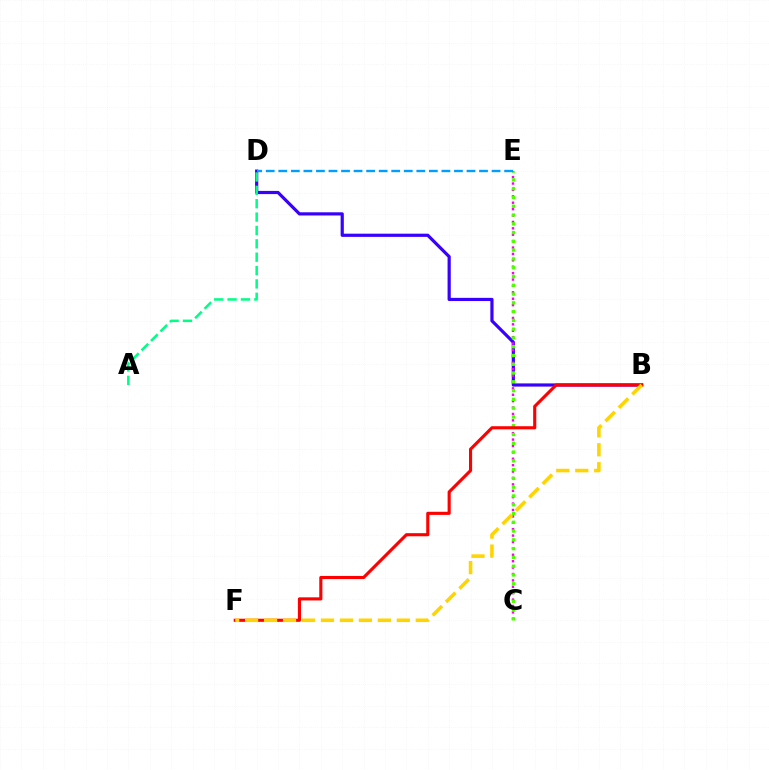{('B', 'D'): [{'color': '#3700ff', 'line_style': 'solid', 'thickness': 2.29}], ('A', 'D'): [{'color': '#00ff86', 'line_style': 'dashed', 'thickness': 1.82}], ('C', 'E'): [{'color': '#ff00ed', 'line_style': 'dotted', 'thickness': 1.74}, {'color': '#4fff00', 'line_style': 'dotted', 'thickness': 2.39}], ('B', 'F'): [{'color': '#ff0000', 'line_style': 'solid', 'thickness': 2.24}, {'color': '#ffd500', 'line_style': 'dashed', 'thickness': 2.58}], ('D', 'E'): [{'color': '#009eff', 'line_style': 'dashed', 'thickness': 1.7}]}